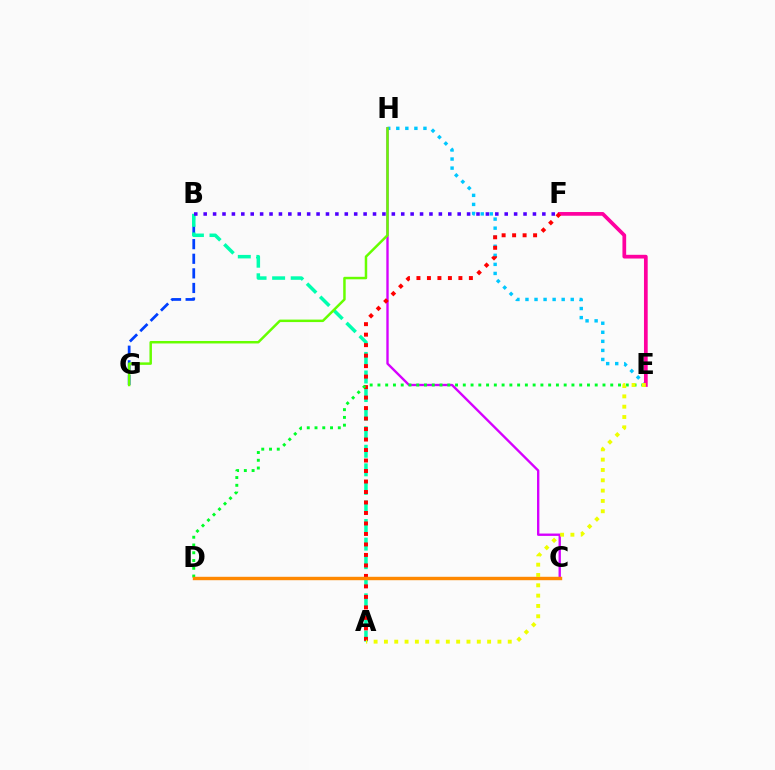{('E', 'H'): [{'color': '#00c7ff', 'line_style': 'dotted', 'thickness': 2.46}], ('C', 'H'): [{'color': '#d600ff', 'line_style': 'solid', 'thickness': 1.7}], ('B', 'G'): [{'color': '#003fff', 'line_style': 'dashed', 'thickness': 1.98}], ('A', 'B'): [{'color': '#00ffaf', 'line_style': 'dashed', 'thickness': 2.52}], ('B', 'F'): [{'color': '#4f00ff', 'line_style': 'dotted', 'thickness': 2.56}], ('E', 'F'): [{'color': '#ff00a0', 'line_style': 'solid', 'thickness': 2.68}], ('A', 'F'): [{'color': '#ff0000', 'line_style': 'dotted', 'thickness': 2.85}], ('D', 'E'): [{'color': '#00ff27', 'line_style': 'dotted', 'thickness': 2.11}], ('G', 'H'): [{'color': '#66ff00', 'line_style': 'solid', 'thickness': 1.79}], ('C', 'D'): [{'color': '#ff8800', 'line_style': 'solid', 'thickness': 2.46}], ('A', 'E'): [{'color': '#eeff00', 'line_style': 'dotted', 'thickness': 2.8}]}